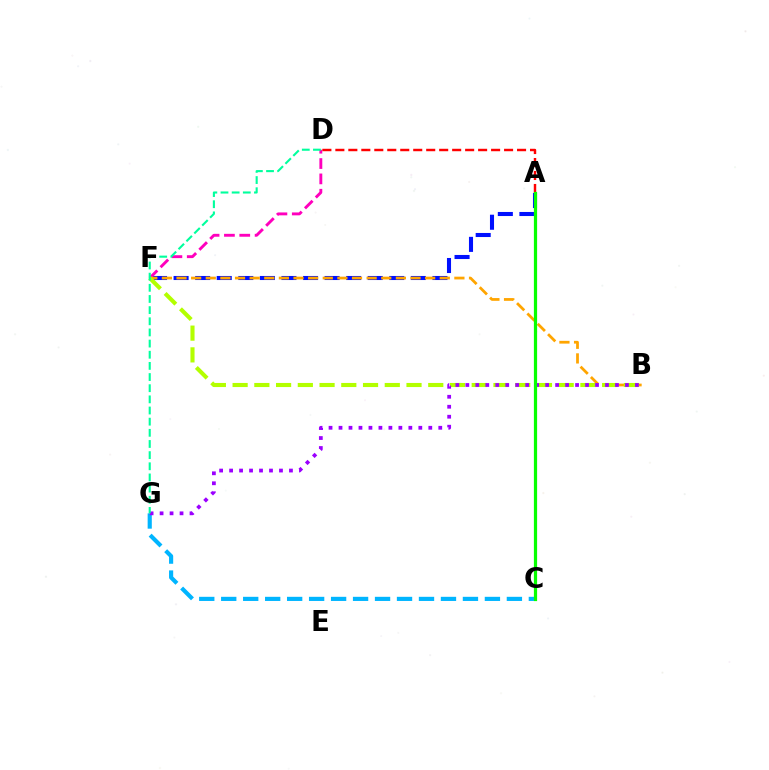{('A', 'F'): [{'color': '#0010ff', 'line_style': 'dashed', 'thickness': 2.93}], ('D', 'F'): [{'color': '#ff00bd', 'line_style': 'dashed', 'thickness': 2.08}], ('A', 'D'): [{'color': '#ff0000', 'line_style': 'dashed', 'thickness': 1.76}], ('B', 'F'): [{'color': '#ffa500', 'line_style': 'dashed', 'thickness': 1.99}, {'color': '#b3ff00', 'line_style': 'dashed', 'thickness': 2.95}], ('C', 'G'): [{'color': '#00b5ff', 'line_style': 'dashed', 'thickness': 2.99}], ('B', 'G'): [{'color': '#9b00ff', 'line_style': 'dotted', 'thickness': 2.71}], ('D', 'G'): [{'color': '#00ff9d', 'line_style': 'dashed', 'thickness': 1.52}], ('A', 'C'): [{'color': '#08ff00', 'line_style': 'solid', 'thickness': 2.32}]}